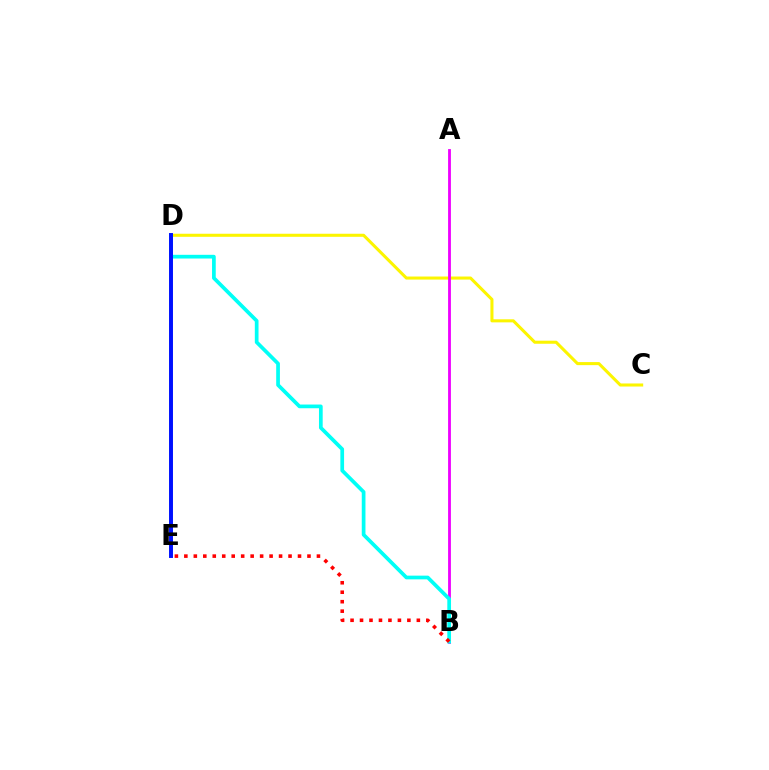{('D', 'E'): [{'color': '#08ff00', 'line_style': 'dashed', 'thickness': 1.7}, {'color': '#0010ff', 'line_style': 'solid', 'thickness': 2.84}], ('C', 'D'): [{'color': '#fcf500', 'line_style': 'solid', 'thickness': 2.2}], ('A', 'B'): [{'color': '#ee00ff', 'line_style': 'solid', 'thickness': 2.03}], ('B', 'D'): [{'color': '#00fff6', 'line_style': 'solid', 'thickness': 2.67}], ('B', 'E'): [{'color': '#ff0000', 'line_style': 'dotted', 'thickness': 2.57}]}